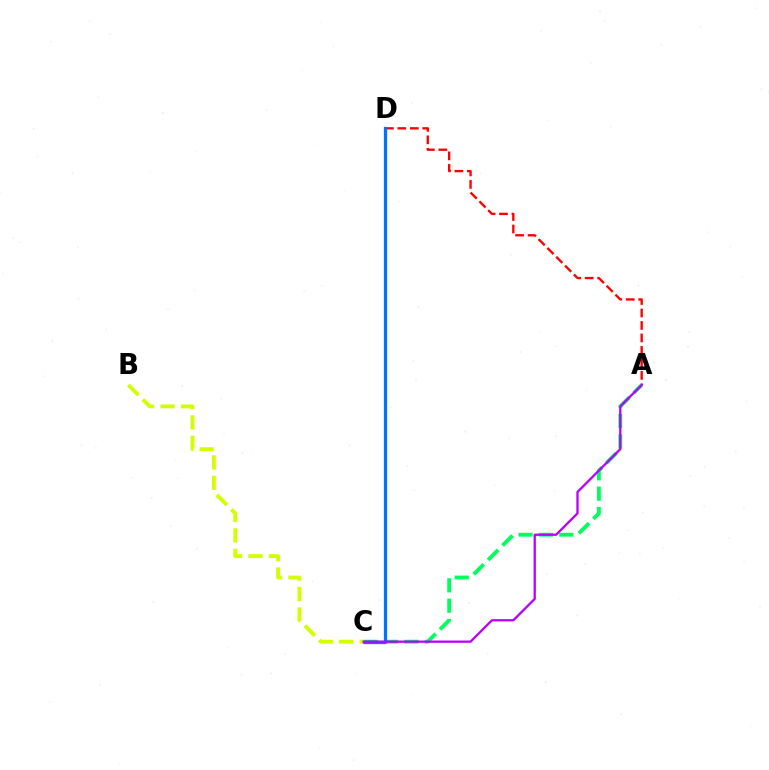{('A', 'D'): [{'color': '#ff0000', 'line_style': 'dashed', 'thickness': 1.7}], ('A', 'C'): [{'color': '#00ff5c', 'line_style': 'dashed', 'thickness': 2.77}, {'color': '#b900ff', 'line_style': 'solid', 'thickness': 1.65}], ('C', 'D'): [{'color': '#0074ff', 'line_style': 'solid', 'thickness': 2.35}], ('B', 'C'): [{'color': '#d1ff00', 'line_style': 'dashed', 'thickness': 2.78}]}